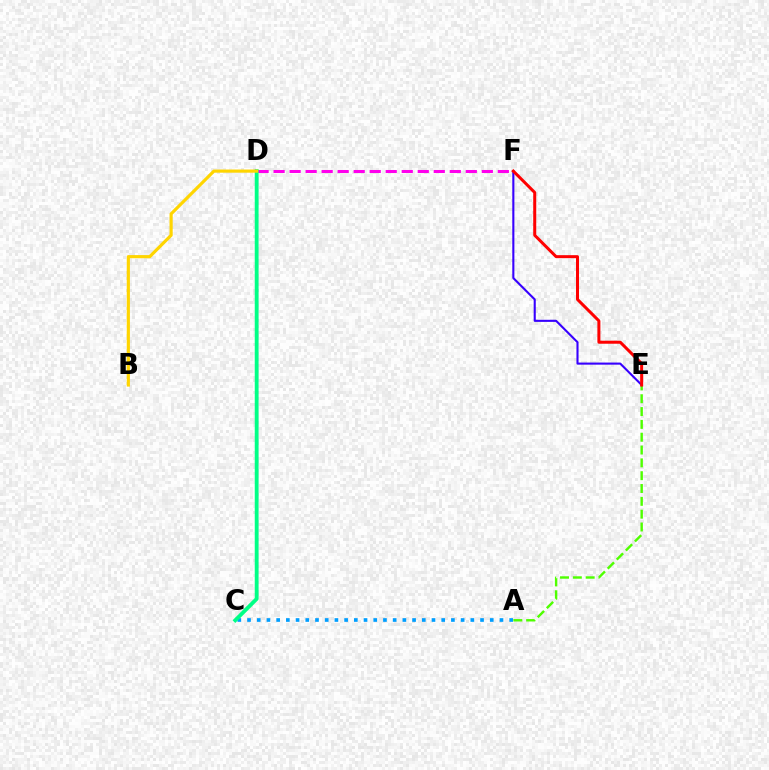{('A', 'E'): [{'color': '#4fff00', 'line_style': 'dashed', 'thickness': 1.74}], ('E', 'F'): [{'color': '#3700ff', 'line_style': 'solid', 'thickness': 1.51}, {'color': '#ff0000', 'line_style': 'solid', 'thickness': 2.17}], ('A', 'C'): [{'color': '#009eff', 'line_style': 'dotted', 'thickness': 2.64}], ('D', 'F'): [{'color': '#ff00ed', 'line_style': 'dashed', 'thickness': 2.18}], ('C', 'D'): [{'color': '#00ff86', 'line_style': 'solid', 'thickness': 2.76}], ('B', 'D'): [{'color': '#ffd500', 'line_style': 'solid', 'thickness': 2.28}]}